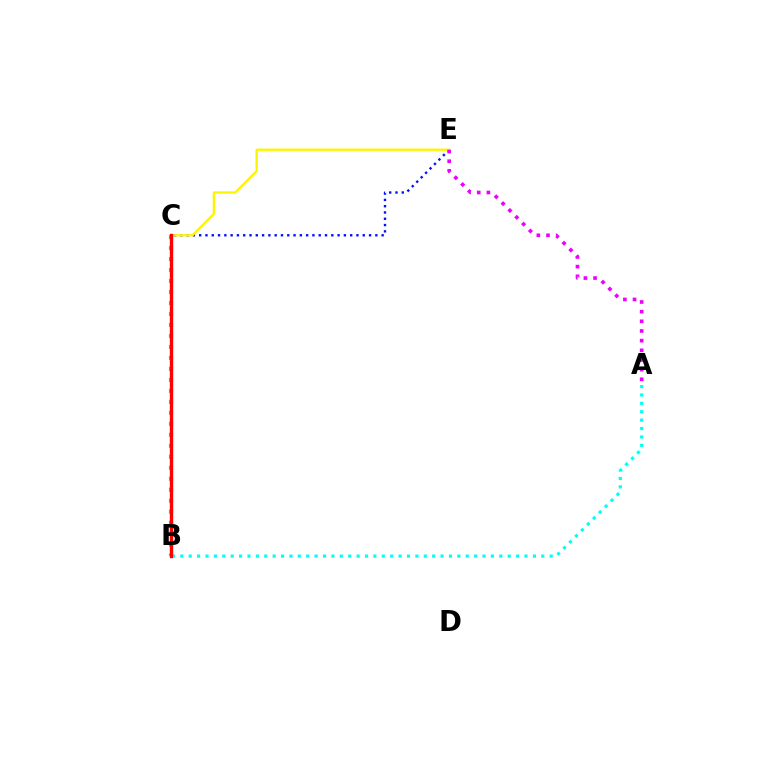{('C', 'E'): [{'color': '#0010ff', 'line_style': 'dotted', 'thickness': 1.71}, {'color': '#fcf500', 'line_style': 'solid', 'thickness': 1.68}], ('A', 'B'): [{'color': '#00fff6', 'line_style': 'dotted', 'thickness': 2.28}], ('B', 'C'): [{'color': '#08ff00', 'line_style': 'dotted', 'thickness': 2.98}, {'color': '#ff0000', 'line_style': 'solid', 'thickness': 2.43}], ('A', 'E'): [{'color': '#ee00ff', 'line_style': 'dotted', 'thickness': 2.63}]}